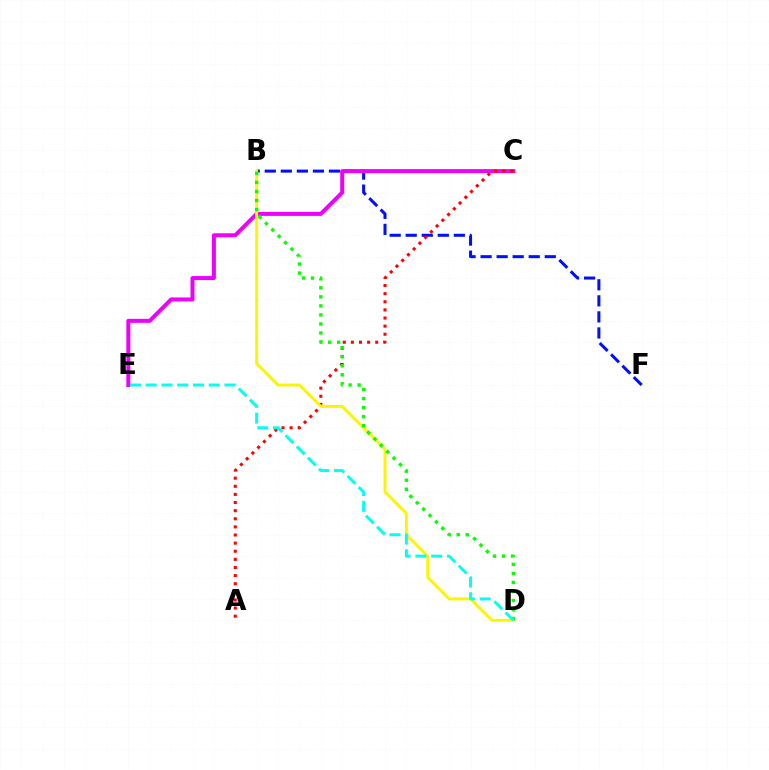{('B', 'F'): [{'color': '#0010ff', 'line_style': 'dashed', 'thickness': 2.18}], ('C', 'E'): [{'color': '#ee00ff', 'line_style': 'solid', 'thickness': 2.88}], ('A', 'C'): [{'color': '#ff0000', 'line_style': 'dotted', 'thickness': 2.21}], ('B', 'D'): [{'color': '#fcf500', 'line_style': 'solid', 'thickness': 2.11}, {'color': '#08ff00', 'line_style': 'dotted', 'thickness': 2.45}], ('D', 'E'): [{'color': '#00fff6', 'line_style': 'dashed', 'thickness': 2.14}]}